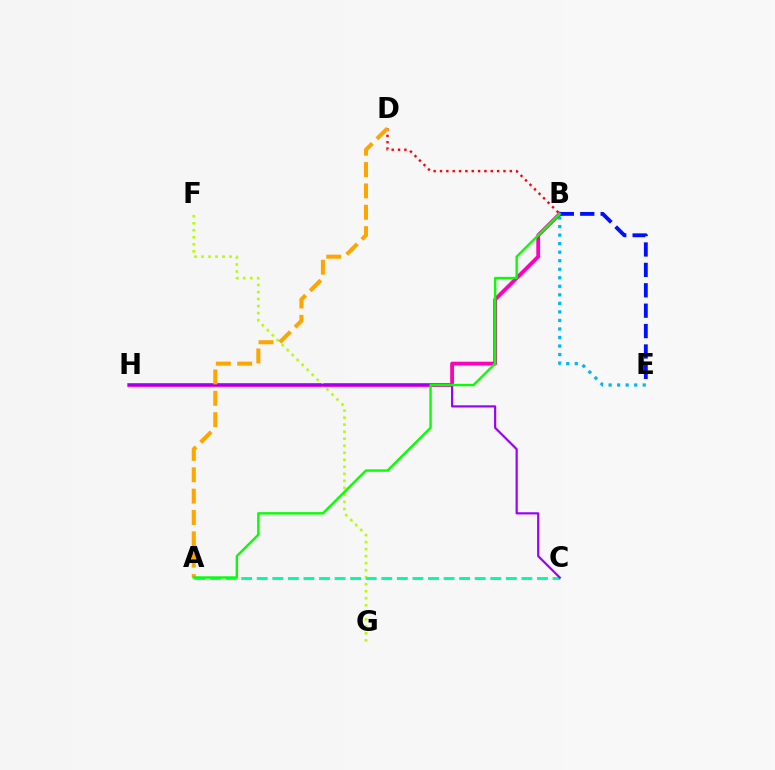{('B', 'D'): [{'color': '#ff0000', 'line_style': 'dotted', 'thickness': 1.72}], ('B', 'E'): [{'color': '#00b5ff', 'line_style': 'dotted', 'thickness': 2.32}, {'color': '#0010ff', 'line_style': 'dashed', 'thickness': 2.77}], ('B', 'H'): [{'color': '#ff00bd', 'line_style': 'solid', 'thickness': 2.74}], ('F', 'G'): [{'color': '#b3ff00', 'line_style': 'dotted', 'thickness': 1.91}], ('A', 'C'): [{'color': '#00ff9d', 'line_style': 'dashed', 'thickness': 2.11}], ('C', 'H'): [{'color': '#9b00ff', 'line_style': 'solid', 'thickness': 1.57}], ('A', 'D'): [{'color': '#ffa500', 'line_style': 'dashed', 'thickness': 2.9}], ('A', 'B'): [{'color': '#08ff00', 'line_style': 'solid', 'thickness': 1.72}]}